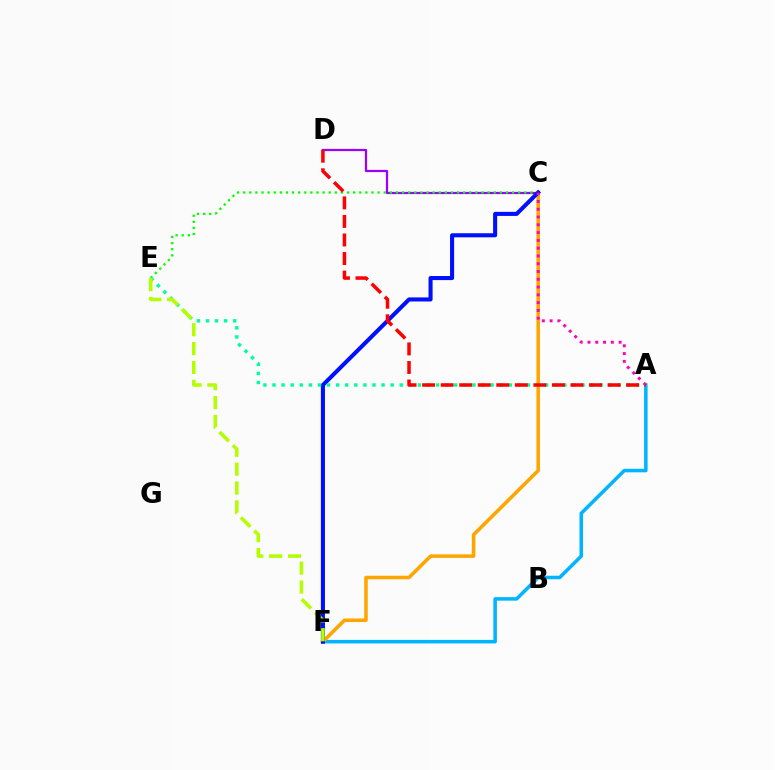{('C', 'D'): [{'color': '#9b00ff', 'line_style': 'solid', 'thickness': 1.61}], ('A', 'F'): [{'color': '#00b5ff', 'line_style': 'solid', 'thickness': 2.54}], ('C', 'E'): [{'color': '#08ff00', 'line_style': 'dotted', 'thickness': 1.66}], ('C', 'F'): [{'color': '#ffa500', 'line_style': 'solid', 'thickness': 2.56}, {'color': '#0010ff', 'line_style': 'solid', 'thickness': 2.93}], ('A', 'C'): [{'color': '#ff00bd', 'line_style': 'dotted', 'thickness': 2.11}], ('A', 'E'): [{'color': '#00ff9d', 'line_style': 'dotted', 'thickness': 2.47}], ('A', 'D'): [{'color': '#ff0000', 'line_style': 'dashed', 'thickness': 2.52}], ('E', 'F'): [{'color': '#b3ff00', 'line_style': 'dashed', 'thickness': 2.56}]}